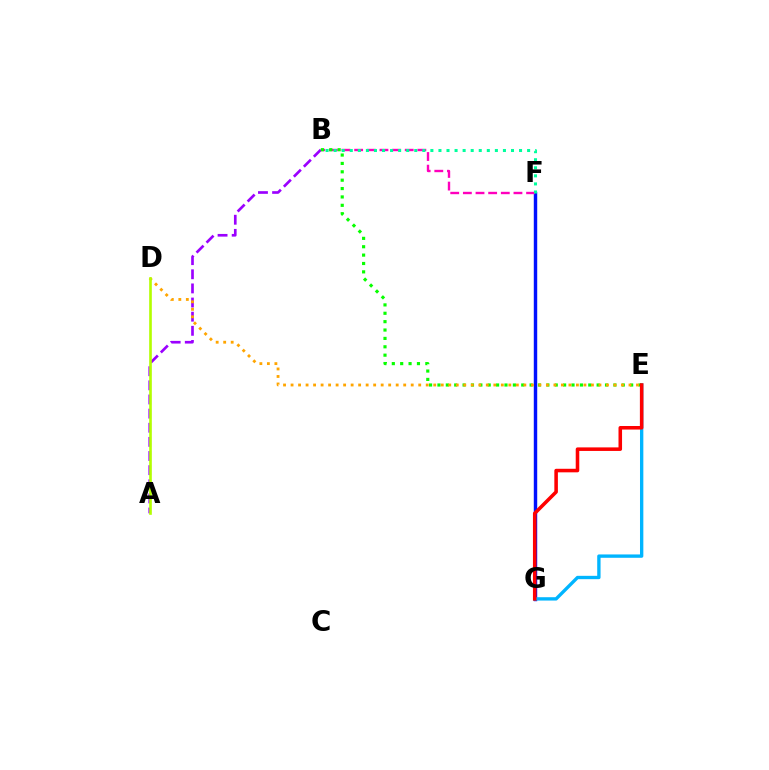{('A', 'B'): [{'color': '#9b00ff', 'line_style': 'dashed', 'thickness': 1.92}], ('F', 'G'): [{'color': '#0010ff', 'line_style': 'solid', 'thickness': 2.47}], ('E', 'G'): [{'color': '#00b5ff', 'line_style': 'solid', 'thickness': 2.41}, {'color': '#ff0000', 'line_style': 'solid', 'thickness': 2.56}], ('B', 'F'): [{'color': '#ff00bd', 'line_style': 'dashed', 'thickness': 1.72}, {'color': '#00ff9d', 'line_style': 'dotted', 'thickness': 2.19}], ('B', 'E'): [{'color': '#08ff00', 'line_style': 'dotted', 'thickness': 2.28}], ('D', 'E'): [{'color': '#ffa500', 'line_style': 'dotted', 'thickness': 2.04}], ('A', 'D'): [{'color': '#b3ff00', 'line_style': 'solid', 'thickness': 1.9}]}